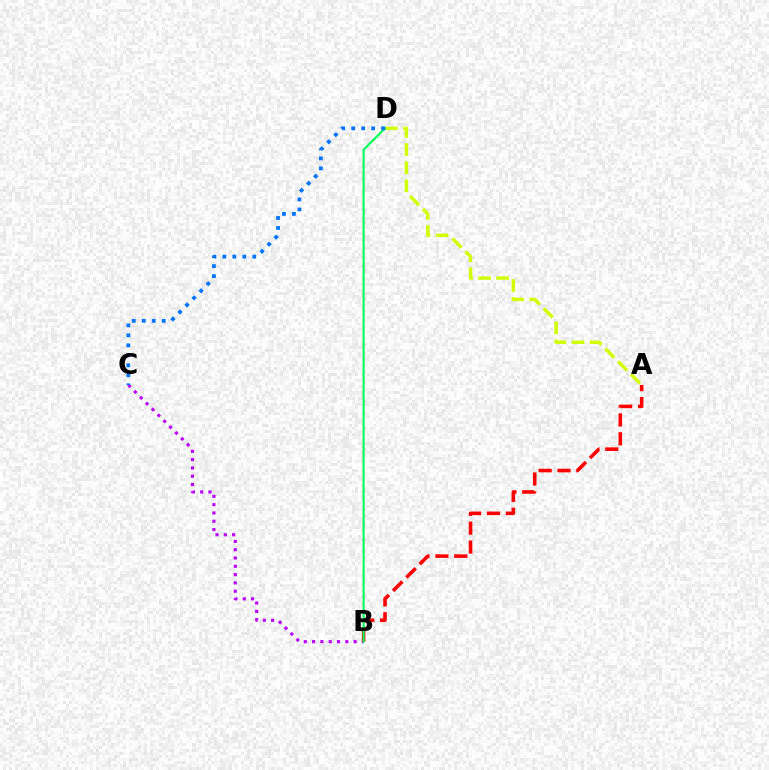{('B', 'C'): [{'color': '#b900ff', 'line_style': 'dotted', 'thickness': 2.26}], ('A', 'B'): [{'color': '#ff0000', 'line_style': 'dashed', 'thickness': 2.56}], ('A', 'D'): [{'color': '#d1ff00', 'line_style': 'dashed', 'thickness': 2.47}], ('B', 'D'): [{'color': '#00ff5c', 'line_style': 'solid', 'thickness': 1.54}], ('C', 'D'): [{'color': '#0074ff', 'line_style': 'dotted', 'thickness': 2.71}]}